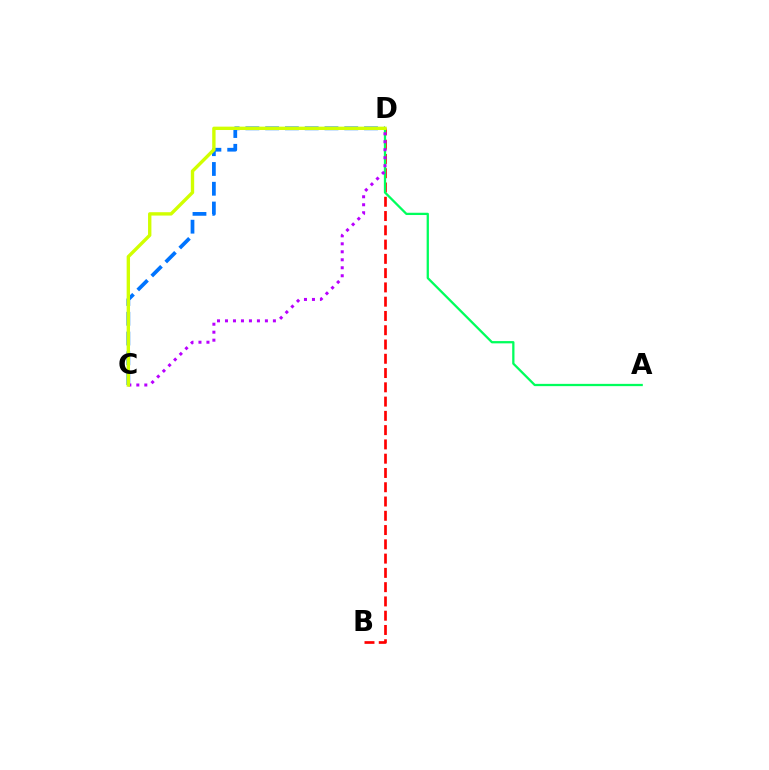{('B', 'D'): [{'color': '#ff0000', 'line_style': 'dashed', 'thickness': 1.94}], ('C', 'D'): [{'color': '#0074ff', 'line_style': 'dashed', 'thickness': 2.69}, {'color': '#b900ff', 'line_style': 'dotted', 'thickness': 2.17}, {'color': '#d1ff00', 'line_style': 'solid', 'thickness': 2.42}], ('A', 'D'): [{'color': '#00ff5c', 'line_style': 'solid', 'thickness': 1.64}]}